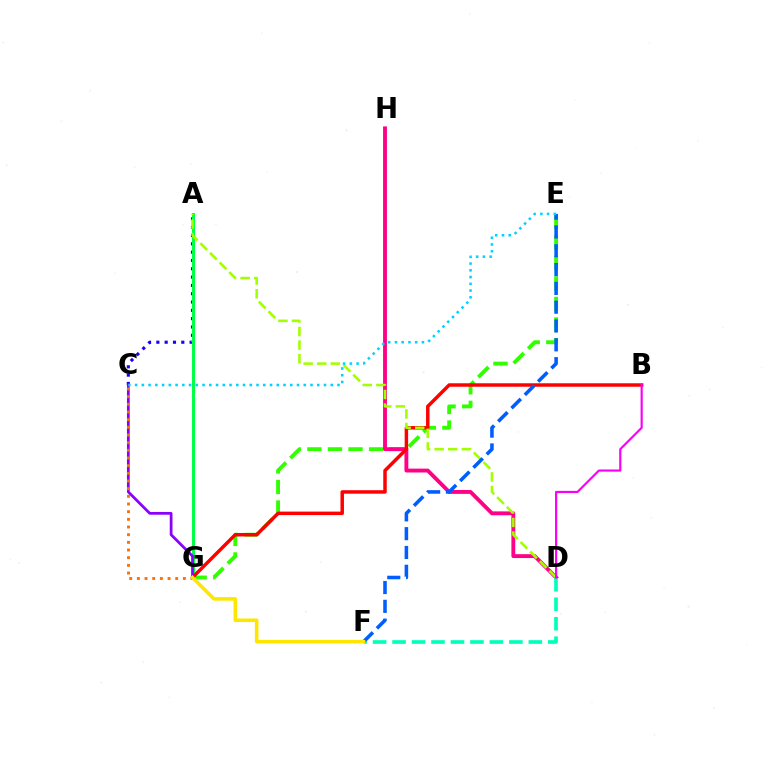{('E', 'G'): [{'color': '#31ff00', 'line_style': 'dashed', 'thickness': 2.79}], ('A', 'C'): [{'color': '#1900ff', 'line_style': 'dotted', 'thickness': 2.26}], ('A', 'G'): [{'color': '#00ff45', 'line_style': 'solid', 'thickness': 2.18}], ('D', 'H'): [{'color': '#ff0088', 'line_style': 'solid', 'thickness': 2.79}], ('D', 'F'): [{'color': '#00ffbb', 'line_style': 'dashed', 'thickness': 2.64}], ('B', 'G'): [{'color': '#ff0000', 'line_style': 'solid', 'thickness': 2.5}], ('A', 'D'): [{'color': '#a2ff00', 'line_style': 'dashed', 'thickness': 1.85}], ('E', 'F'): [{'color': '#005dff', 'line_style': 'dashed', 'thickness': 2.56}], ('C', 'G'): [{'color': '#8a00ff', 'line_style': 'solid', 'thickness': 1.98}, {'color': '#ff7000', 'line_style': 'dotted', 'thickness': 2.08}], ('C', 'E'): [{'color': '#00d3ff', 'line_style': 'dotted', 'thickness': 1.83}], ('B', 'D'): [{'color': '#fa00f9', 'line_style': 'solid', 'thickness': 1.56}], ('F', 'G'): [{'color': '#ffe600', 'line_style': 'solid', 'thickness': 2.57}]}